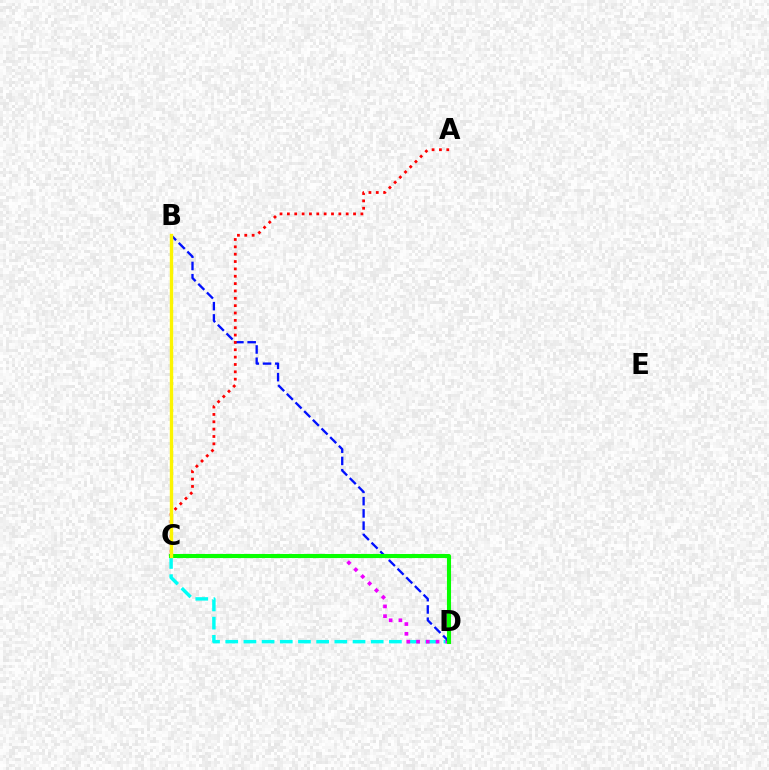{('C', 'D'): [{'color': '#00fff6', 'line_style': 'dashed', 'thickness': 2.47}, {'color': '#ee00ff', 'line_style': 'dotted', 'thickness': 2.65}, {'color': '#08ff00', 'line_style': 'solid', 'thickness': 2.94}], ('B', 'D'): [{'color': '#0010ff', 'line_style': 'dashed', 'thickness': 1.67}], ('A', 'C'): [{'color': '#ff0000', 'line_style': 'dotted', 'thickness': 2.0}], ('B', 'C'): [{'color': '#fcf500', 'line_style': 'solid', 'thickness': 2.42}]}